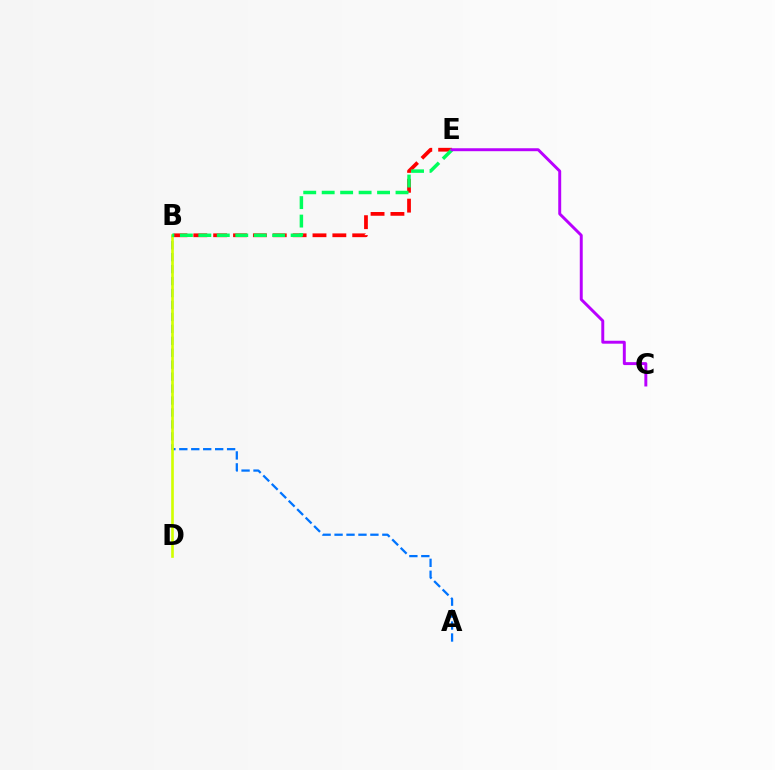{('B', 'E'): [{'color': '#ff0000', 'line_style': 'dashed', 'thickness': 2.7}, {'color': '#00ff5c', 'line_style': 'dashed', 'thickness': 2.51}], ('A', 'B'): [{'color': '#0074ff', 'line_style': 'dashed', 'thickness': 1.62}], ('B', 'D'): [{'color': '#d1ff00', 'line_style': 'solid', 'thickness': 1.91}], ('C', 'E'): [{'color': '#b900ff', 'line_style': 'solid', 'thickness': 2.12}]}